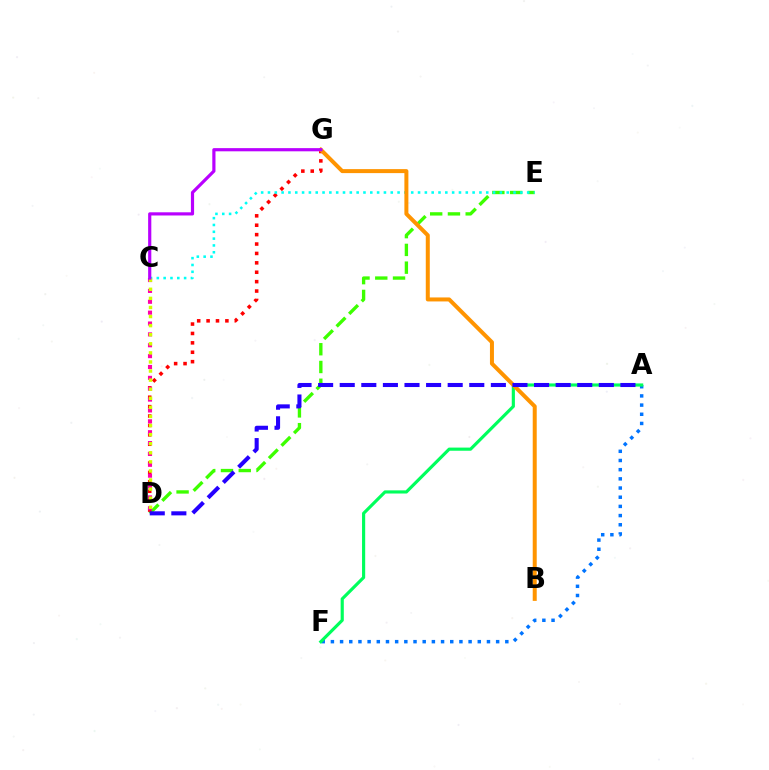{('D', 'E'): [{'color': '#3dff00', 'line_style': 'dashed', 'thickness': 2.41}], ('A', 'F'): [{'color': '#0074ff', 'line_style': 'dotted', 'thickness': 2.49}, {'color': '#00ff5c', 'line_style': 'solid', 'thickness': 2.27}], ('D', 'G'): [{'color': '#ff0000', 'line_style': 'dotted', 'thickness': 2.55}], ('C', 'D'): [{'color': '#ff00ac', 'line_style': 'dotted', 'thickness': 2.95}, {'color': '#d1ff00', 'line_style': 'dotted', 'thickness': 2.47}], ('C', 'E'): [{'color': '#00fff6', 'line_style': 'dotted', 'thickness': 1.85}], ('B', 'G'): [{'color': '#ff9400', 'line_style': 'solid', 'thickness': 2.88}], ('A', 'D'): [{'color': '#2500ff', 'line_style': 'dashed', 'thickness': 2.93}], ('C', 'G'): [{'color': '#b900ff', 'line_style': 'solid', 'thickness': 2.29}]}